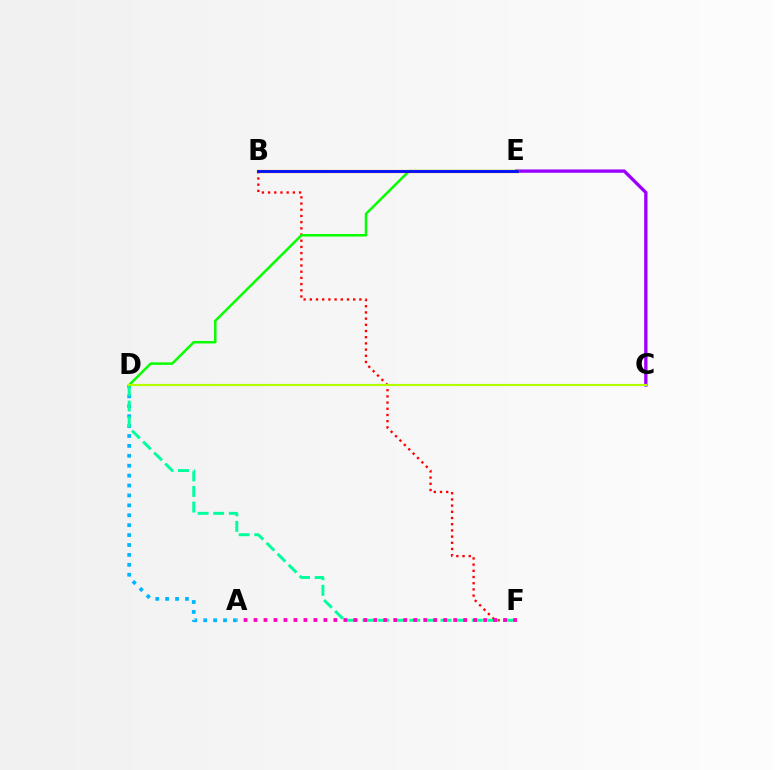{('A', 'D'): [{'color': '#00b5ff', 'line_style': 'dotted', 'thickness': 2.69}], ('B', 'F'): [{'color': '#ff0000', 'line_style': 'dotted', 'thickness': 1.68}], ('C', 'E'): [{'color': '#9b00ff', 'line_style': 'solid', 'thickness': 2.4}], ('D', 'F'): [{'color': '#00ff9d', 'line_style': 'dashed', 'thickness': 2.12}], ('A', 'F'): [{'color': '#ff00bd', 'line_style': 'dotted', 'thickness': 2.71}], ('D', 'E'): [{'color': '#08ff00', 'line_style': 'solid', 'thickness': 1.81}], ('B', 'E'): [{'color': '#ffa500', 'line_style': 'solid', 'thickness': 2.39}, {'color': '#0010ff', 'line_style': 'solid', 'thickness': 2.06}], ('C', 'D'): [{'color': '#b3ff00', 'line_style': 'solid', 'thickness': 1.54}]}